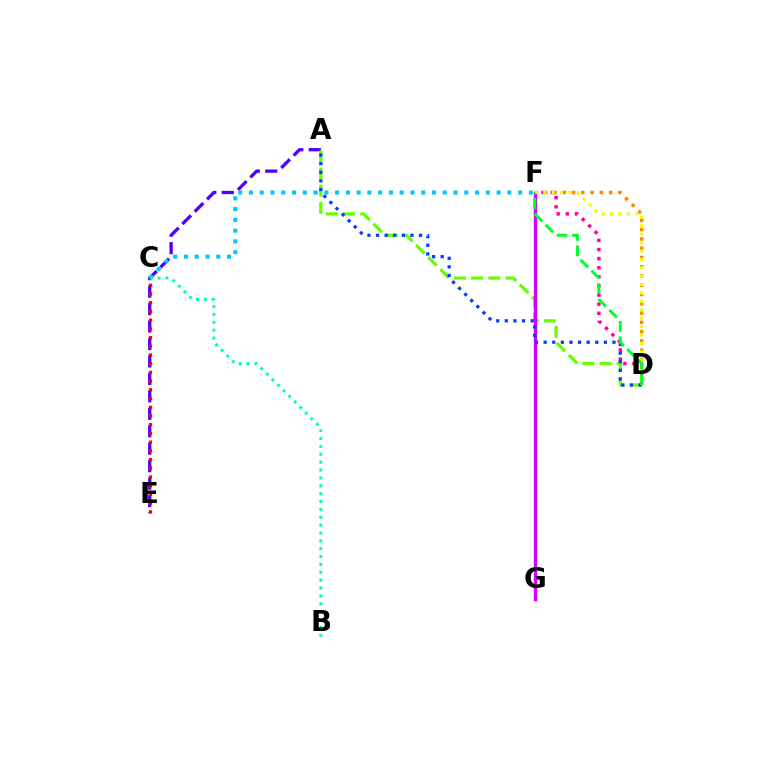{('A', 'E'): [{'color': '#4f00ff', 'line_style': 'dashed', 'thickness': 2.37}], ('D', 'F'): [{'color': '#ff00a0', 'line_style': 'dotted', 'thickness': 2.48}, {'color': '#ff8800', 'line_style': 'dotted', 'thickness': 2.52}, {'color': '#eeff00', 'line_style': 'dotted', 'thickness': 2.28}, {'color': '#00ff27', 'line_style': 'dashed', 'thickness': 2.11}], ('C', 'F'): [{'color': '#00c7ff', 'line_style': 'dotted', 'thickness': 2.93}], ('A', 'D'): [{'color': '#66ff00', 'line_style': 'dashed', 'thickness': 2.33}, {'color': '#003fff', 'line_style': 'dotted', 'thickness': 2.34}], ('C', 'E'): [{'color': '#ff0000', 'line_style': 'dotted', 'thickness': 2.37}], ('F', 'G'): [{'color': '#d600ff', 'line_style': 'solid', 'thickness': 2.42}], ('B', 'C'): [{'color': '#00ffaf', 'line_style': 'dotted', 'thickness': 2.14}]}